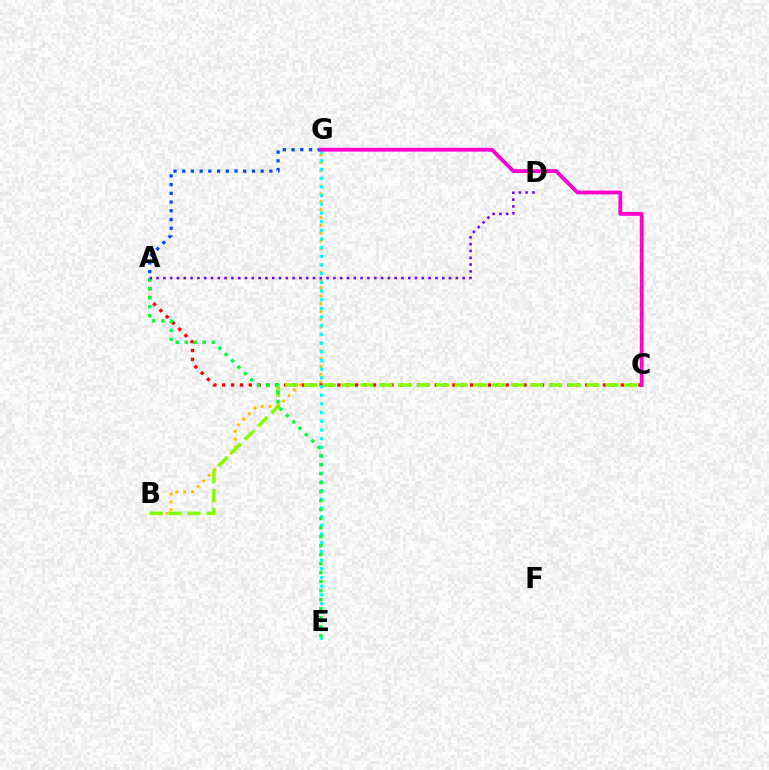{('B', 'G'): [{'color': '#ffbd00', 'line_style': 'dotted', 'thickness': 2.13}], ('A', 'C'): [{'color': '#ff0000', 'line_style': 'dotted', 'thickness': 2.41}], ('A', 'G'): [{'color': '#004bff', 'line_style': 'dotted', 'thickness': 2.37}], ('E', 'G'): [{'color': '#00fff6', 'line_style': 'dotted', 'thickness': 2.36}], ('B', 'C'): [{'color': '#84ff00', 'line_style': 'dashed', 'thickness': 2.56}], ('A', 'E'): [{'color': '#00ff39', 'line_style': 'dotted', 'thickness': 2.44}], ('A', 'D'): [{'color': '#7200ff', 'line_style': 'dotted', 'thickness': 1.85}], ('C', 'G'): [{'color': '#ff00cf', 'line_style': 'solid', 'thickness': 2.74}]}